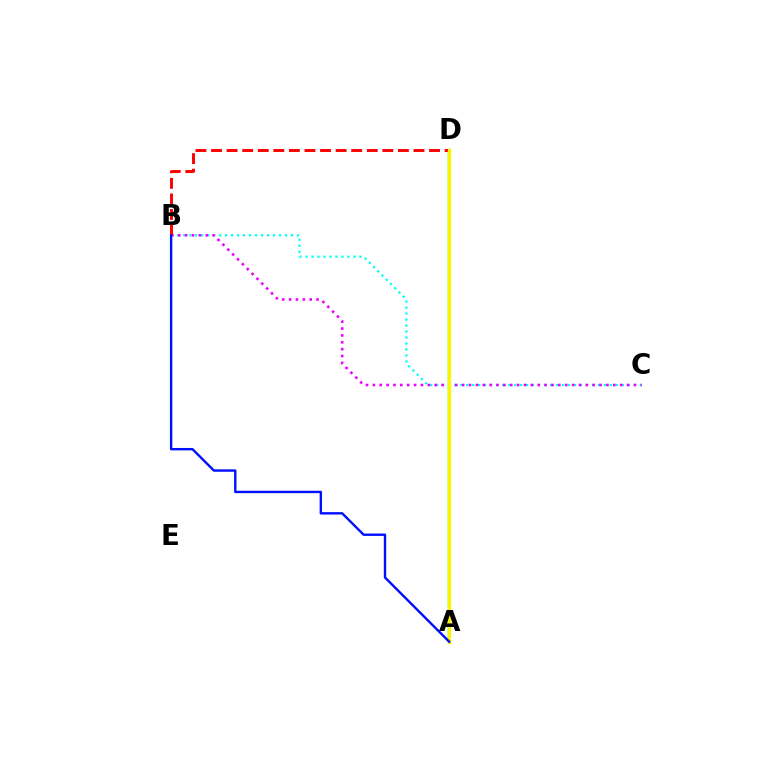{('A', 'D'): [{'color': '#08ff00', 'line_style': 'solid', 'thickness': 1.79}, {'color': '#fcf500', 'line_style': 'solid', 'thickness': 2.38}], ('B', 'C'): [{'color': '#00fff6', 'line_style': 'dotted', 'thickness': 1.63}, {'color': '#ee00ff', 'line_style': 'dotted', 'thickness': 1.87}], ('B', 'D'): [{'color': '#ff0000', 'line_style': 'dashed', 'thickness': 2.12}], ('A', 'B'): [{'color': '#0010ff', 'line_style': 'solid', 'thickness': 1.72}]}